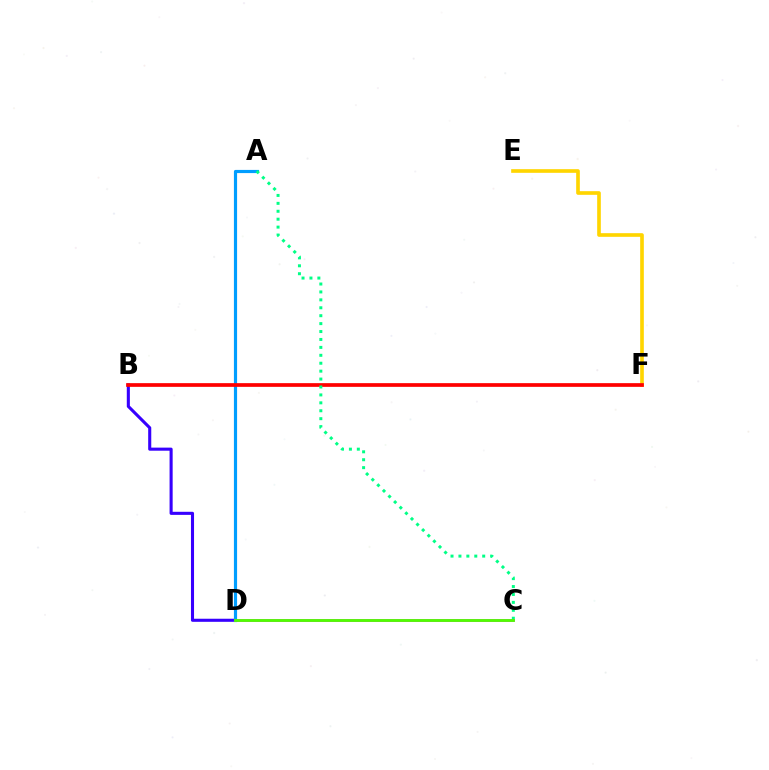{('B', 'D'): [{'color': '#3700ff', 'line_style': 'solid', 'thickness': 2.22}], ('A', 'D'): [{'color': '#009eff', 'line_style': 'solid', 'thickness': 2.28}], ('E', 'F'): [{'color': '#ffd500', 'line_style': 'solid', 'thickness': 2.63}], ('B', 'F'): [{'color': '#ff0000', 'line_style': 'solid', 'thickness': 2.67}], ('A', 'C'): [{'color': '#00ff86', 'line_style': 'dotted', 'thickness': 2.15}], ('C', 'D'): [{'color': '#ff00ed', 'line_style': 'solid', 'thickness': 1.88}, {'color': '#4fff00', 'line_style': 'solid', 'thickness': 2.03}]}